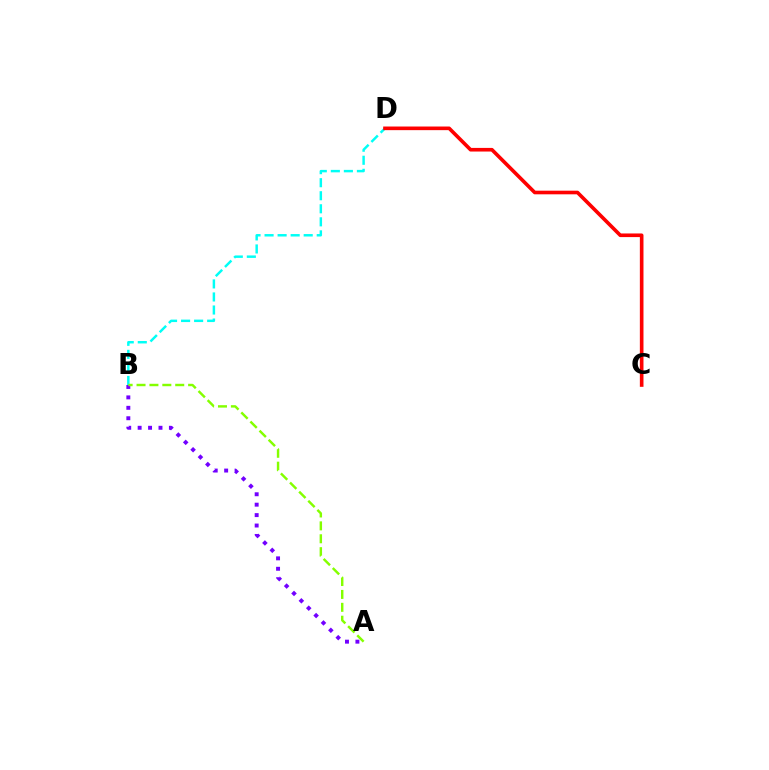{('B', 'D'): [{'color': '#00fff6', 'line_style': 'dashed', 'thickness': 1.77}], ('A', 'B'): [{'color': '#7200ff', 'line_style': 'dotted', 'thickness': 2.83}, {'color': '#84ff00', 'line_style': 'dashed', 'thickness': 1.75}], ('C', 'D'): [{'color': '#ff0000', 'line_style': 'solid', 'thickness': 2.61}]}